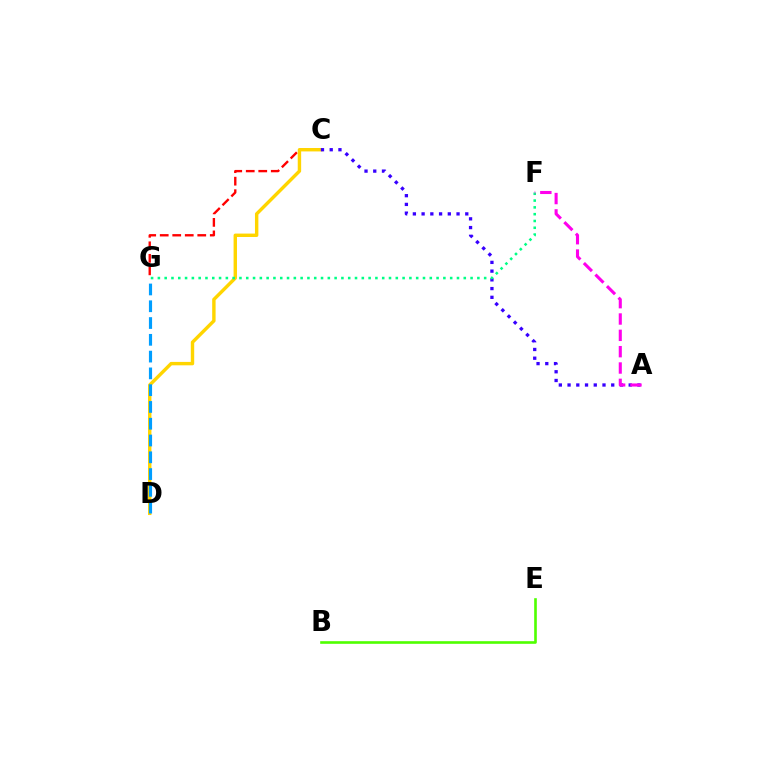{('C', 'G'): [{'color': '#ff0000', 'line_style': 'dashed', 'thickness': 1.7}], ('C', 'D'): [{'color': '#ffd500', 'line_style': 'solid', 'thickness': 2.46}], ('A', 'C'): [{'color': '#3700ff', 'line_style': 'dotted', 'thickness': 2.37}], ('B', 'E'): [{'color': '#4fff00', 'line_style': 'solid', 'thickness': 1.89}], ('F', 'G'): [{'color': '#00ff86', 'line_style': 'dotted', 'thickness': 1.85}], ('D', 'G'): [{'color': '#009eff', 'line_style': 'dashed', 'thickness': 2.28}], ('A', 'F'): [{'color': '#ff00ed', 'line_style': 'dashed', 'thickness': 2.22}]}